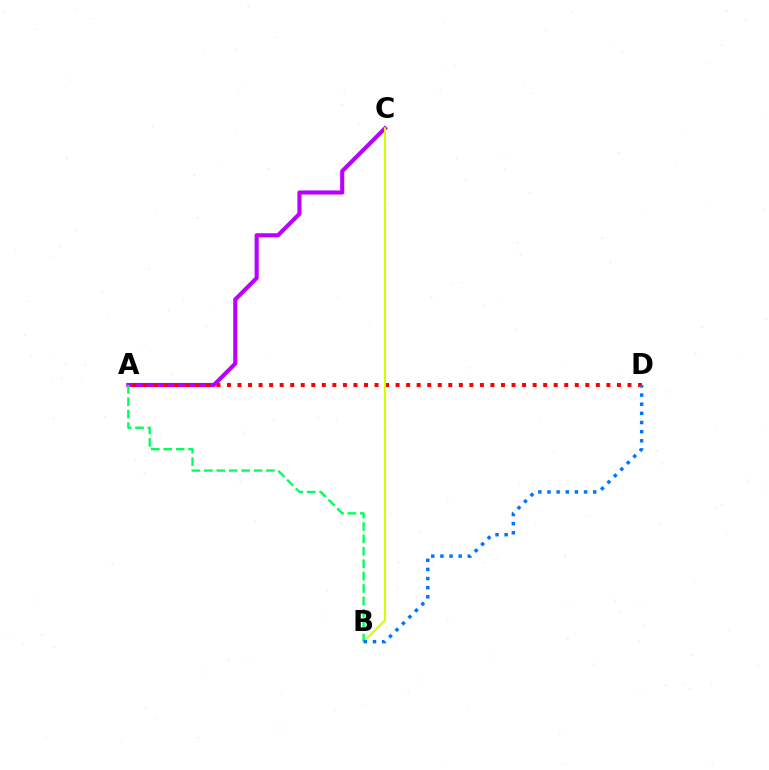{('A', 'C'): [{'color': '#b900ff', 'line_style': 'solid', 'thickness': 2.96}], ('A', 'D'): [{'color': '#ff0000', 'line_style': 'dotted', 'thickness': 2.86}], ('B', 'C'): [{'color': '#d1ff00', 'line_style': 'solid', 'thickness': 1.51}], ('A', 'B'): [{'color': '#00ff5c', 'line_style': 'dashed', 'thickness': 1.69}], ('B', 'D'): [{'color': '#0074ff', 'line_style': 'dotted', 'thickness': 2.48}]}